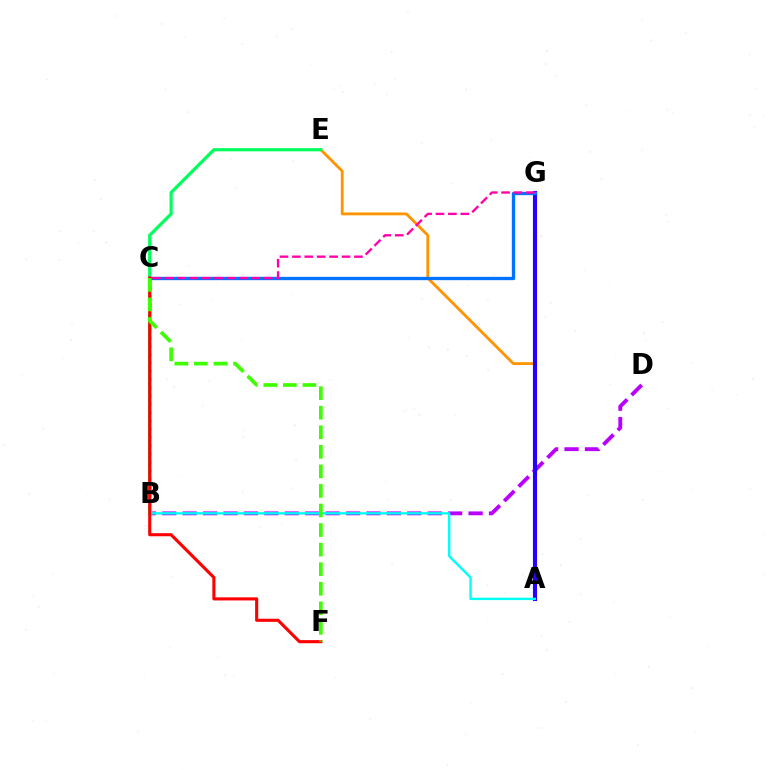{('B', 'D'): [{'color': '#b900ff', 'line_style': 'dashed', 'thickness': 2.77}], ('A', 'E'): [{'color': '#ff9400', 'line_style': 'solid', 'thickness': 2.04}], ('A', 'G'): [{'color': '#2500ff', 'line_style': 'solid', 'thickness': 2.97}], ('B', 'C'): [{'color': '#d1ff00', 'line_style': 'dotted', 'thickness': 2.25}], ('A', 'B'): [{'color': '#00fff6', 'line_style': 'solid', 'thickness': 1.73}], ('B', 'E'): [{'color': '#00ff5c', 'line_style': 'solid', 'thickness': 2.3}], ('C', 'G'): [{'color': '#0074ff', 'line_style': 'solid', 'thickness': 2.39}, {'color': '#ff00ac', 'line_style': 'dashed', 'thickness': 1.69}], ('C', 'F'): [{'color': '#ff0000', 'line_style': 'solid', 'thickness': 2.23}, {'color': '#3dff00', 'line_style': 'dashed', 'thickness': 2.66}]}